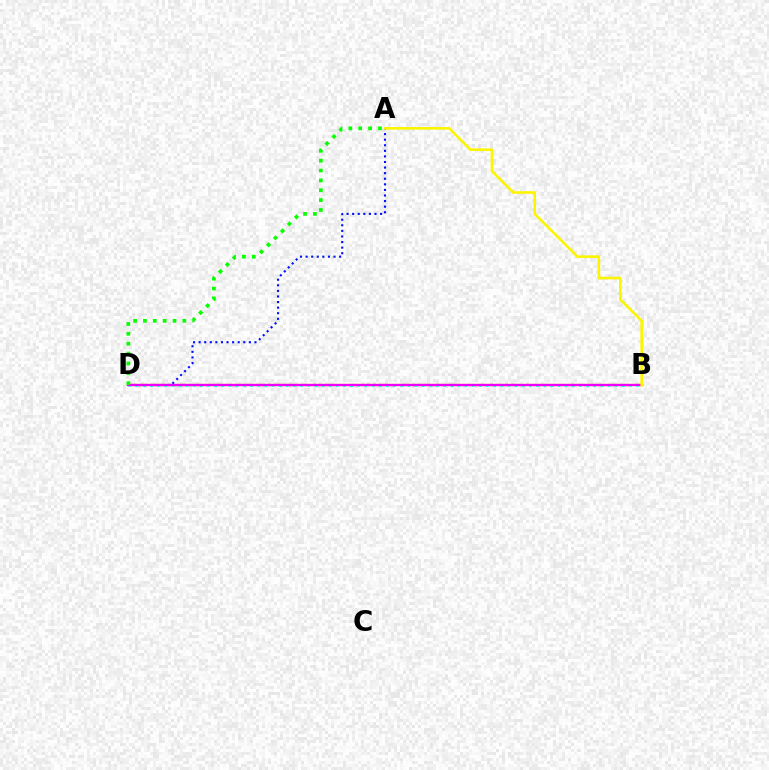{('B', 'D'): [{'color': '#ff0000', 'line_style': 'solid', 'thickness': 1.63}, {'color': '#00fff6', 'line_style': 'dotted', 'thickness': 1.94}, {'color': '#ee00ff', 'line_style': 'solid', 'thickness': 1.53}], ('A', 'D'): [{'color': '#0010ff', 'line_style': 'dotted', 'thickness': 1.52}, {'color': '#08ff00', 'line_style': 'dotted', 'thickness': 2.68}], ('A', 'B'): [{'color': '#fcf500', 'line_style': 'solid', 'thickness': 1.89}]}